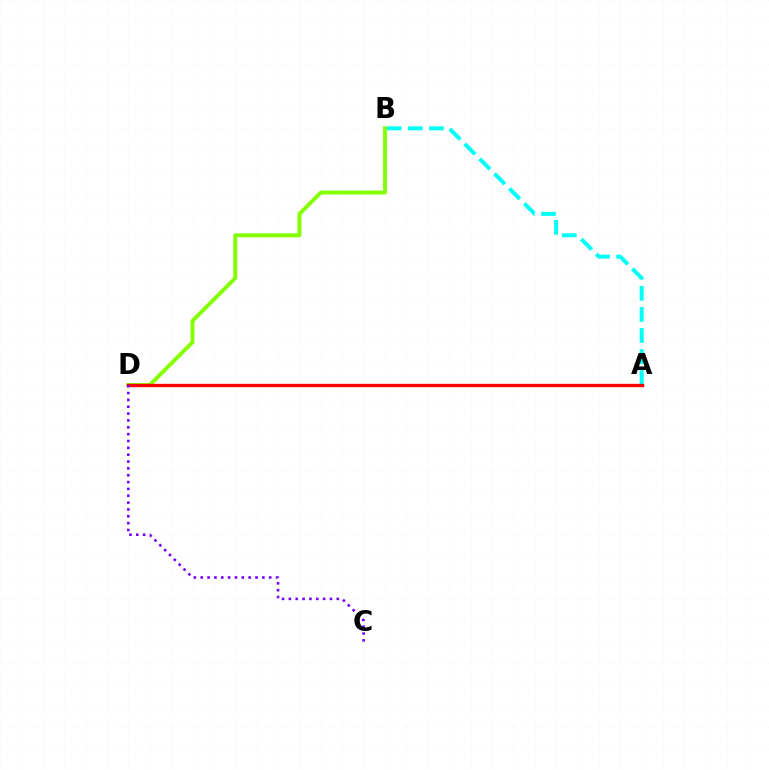{('A', 'B'): [{'color': '#00fff6', 'line_style': 'dashed', 'thickness': 2.86}], ('B', 'D'): [{'color': '#84ff00', 'line_style': 'solid', 'thickness': 2.84}], ('A', 'D'): [{'color': '#ff0000', 'line_style': 'solid', 'thickness': 2.41}], ('C', 'D'): [{'color': '#7200ff', 'line_style': 'dotted', 'thickness': 1.86}]}